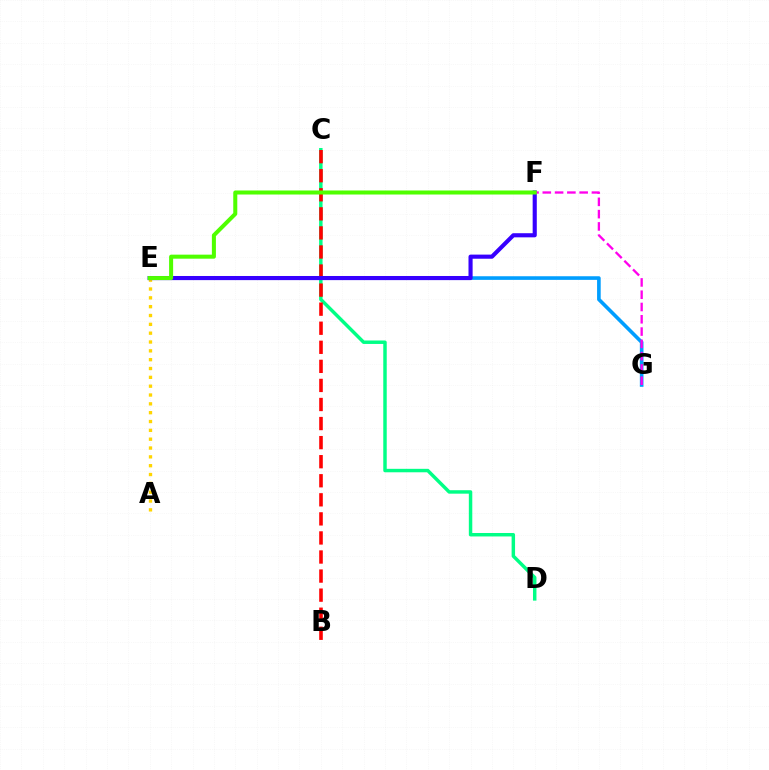{('A', 'E'): [{'color': '#ffd500', 'line_style': 'dotted', 'thickness': 2.4}], ('E', 'G'): [{'color': '#009eff', 'line_style': 'solid', 'thickness': 2.61}], ('C', 'D'): [{'color': '#00ff86', 'line_style': 'solid', 'thickness': 2.49}], ('B', 'C'): [{'color': '#ff0000', 'line_style': 'dashed', 'thickness': 2.59}], ('E', 'F'): [{'color': '#3700ff', 'line_style': 'solid', 'thickness': 2.97}, {'color': '#4fff00', 'line_style': 'solid', 'thickness': 2.9}], ('F', 'G'): [{'color': '#ff00ed', 'line_style': 'dashed', 'thickness': 1.67}]}